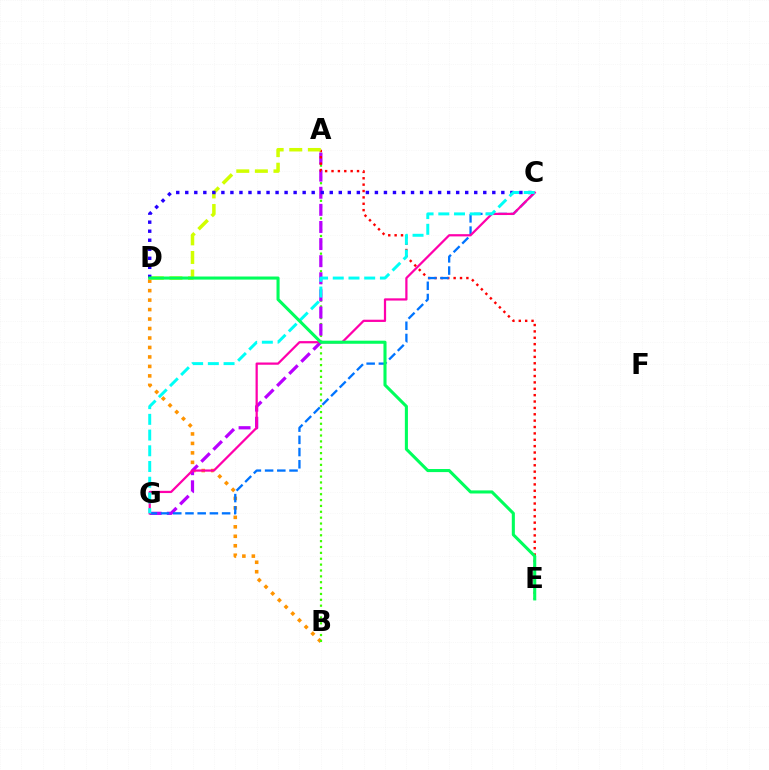{('B', 'D'): [{'color': '#ff9400', 'line_style': 'dotted', 'thickness': 2.57}], ('A', 'B'): [{'color': '#3dff00', 'line_style': 'dotted', 'thickness': 1.59}], ('A', 'G'): [{'color': '#b900ff', 'line_style': 'dashed', 'thickness': 2.32}], ('A', 'E'): [{'color': '#ff0000', 'line_style': 'dotted', 'thickness': 1.73}], ('C', 'G'): [{'color': '#0074ff', 'line_style': 'dashed', 'thickness': 1.66}, {'color': '#ff00ac', 'line_style': 'solid', 'thickness': 1.61}, {'color': '#00fff6', 'line_style': 'dashed', 'thickness': 2.14}], ('A', 'D'): [{'color': '#d1ff00', 'line_style': 'dashed', 'thickness': 2.53}], ('C', 'D'): [{'color': '#2500ff', 'line_style': 'dotted', 'thickness': 2.45}], ('D', 'E'): [{'color': '#00ff5c', 'line_style': 'solid', 'thickness': 2.22}]}